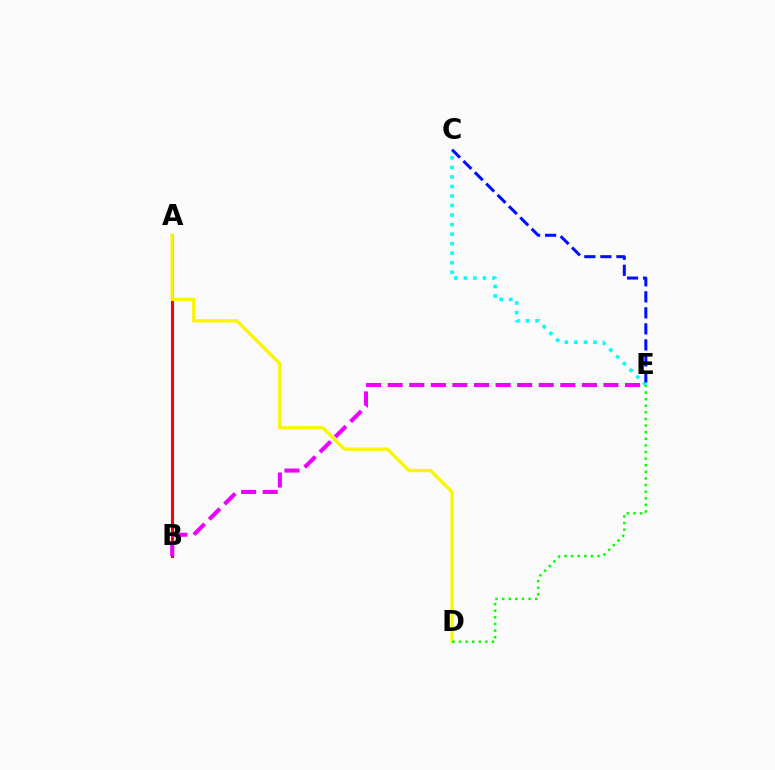{('C', 'E'): [{'color': '#00fff6', 'line_style': 'dotted', 'thickness': 2.59}, {'color': '#0010ff', 'line_style': 'dashed', 'thickness': 2.18}], ('A', 'B'): [{'color': '#ff0000', 'line_style': 'solid', 'thickness': 2.21}], ('B', 'E'): [{'color': '#ee00ff', 'line_style': 'dashed', 'thickness': 2.93}], ('A', 'D'): [{'color': '#fcf500', 'line_style': 'solid', 'thickness': 2.38}], ('D', 'E'): [{'color': '#08ff00', 'line_style': 'dotted', 'thickness': 1.8}]}